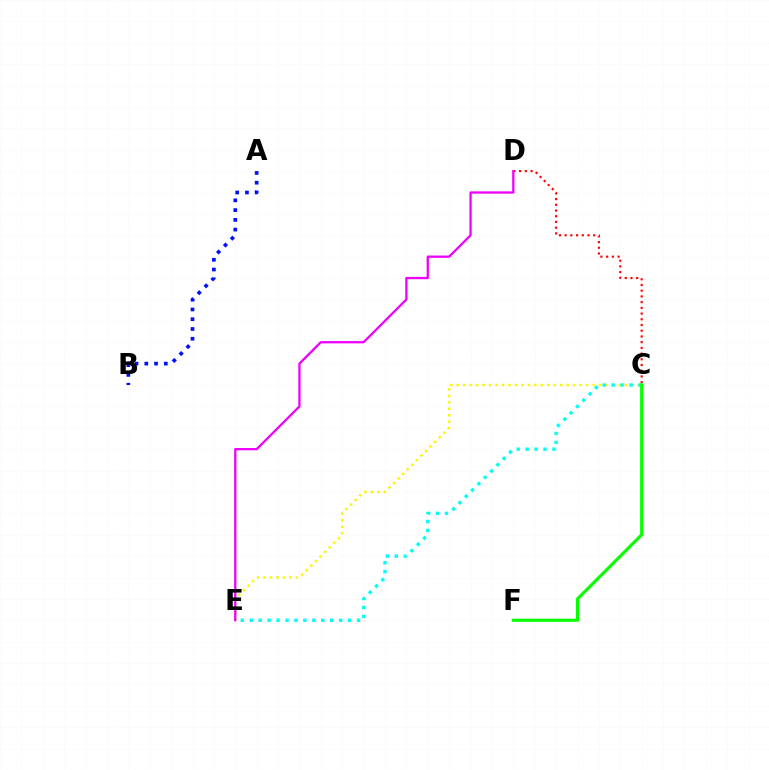{('C', 'D'): [{'color': '#ff0000', 'line_style': 'dotted', 'thickness': 1.55}], ('C', 'E'): [{'color': '#fcf500', 'line_style': 'dotted', 'thickness': 1.76}, {'color': '#00fff6', 'line_style': 'dotted', 'thickness': 2.43}], ('A', 'B'): [{'color': '#0010ff', 'line_style': 'dotted', 'thickness': 2.65}], ('C', 'F'): [{'color': '#08ff00', 'line_style': 'solid', 'thickness': 2.25}], ('D', 'E'): [{'color': '#ee00ff', 'line_style': 'solid', 'thickness': 1.65}]}